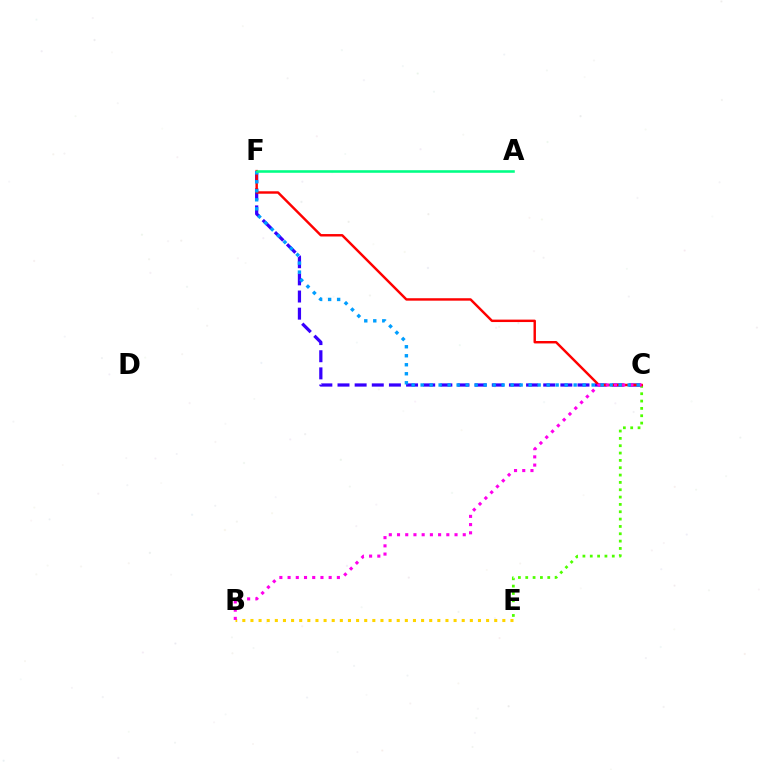{('C', 'E'): [{'color': '#4fff00', 'line_style': 'dotted', 'thickness': 1.99}], ('C', 'F'): [{'color': '#3700ff', 'line_style': 'dashed', 'thickness': 2.33}, {'color': '#ff0000', 'line_style': 'solid', 'thickness': 1.76}, {'color': '#009eff', 'line_style': 'dotted', 'thickness': 2.45}], ('B', 'E'): [{'color': '#ffd500', 'line_style': 'dotted', 'thickness': 2.21}], ('B', 'C'): [{'color': '#ff00ed', 'line_style': 'dotted', 'thickness': 2.23}], ('A', 'F'): [{'color': '#00ff86', 'line_style': 'solid', 'thickness': 1.85}]}